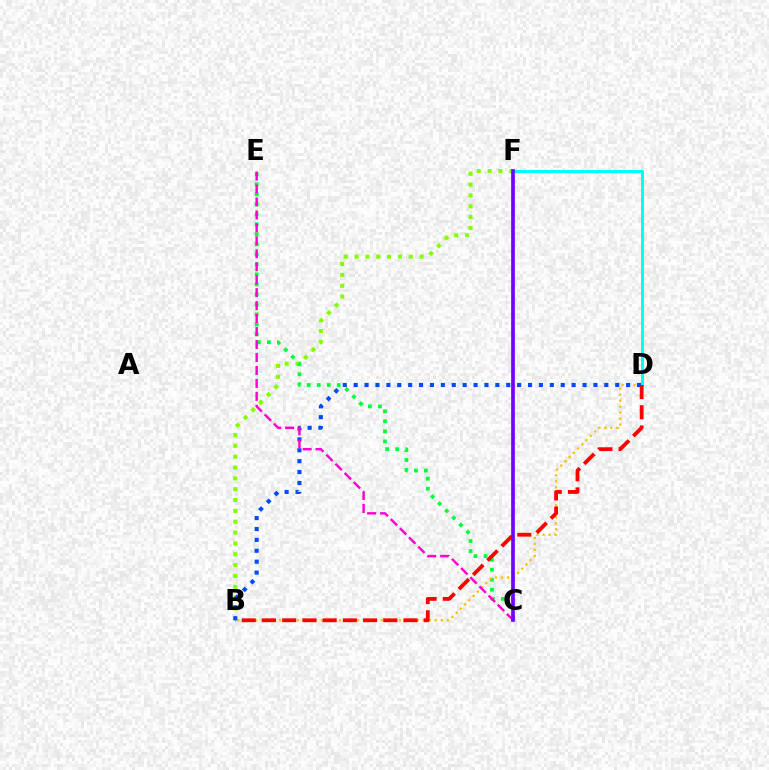{('B', 'F'): [{'color': '#84ff00', 'line_style': 'dotted', 'thickness': 2.95}], ('C', 'E'): [{'color': '#00ff39', 'line_style': 'dotted', 'thickness': 2.72}, {'color': '#ff00cf', 'line_style': 'dashed', 'thickness': 1.76}], ('B', 'D'): [{'color': '#ffbd00', 'line_style': 'dotted', 'thickness': 1.63}, {'color': '#004bff', 'line_style': 'dotted', 'thickness': 2.96}, {'color': '#ff0000', 'line_style': 'dashed', 'thickness': 2.75}], ('D', 'F'): [{'color': '#00fff6', 'line_style': 'solid', 'thickness': 2.16}], ('C', 'F'): [{'color': '#7200ff', 'line_style': 'solid', 'thickness': 2.65}]}